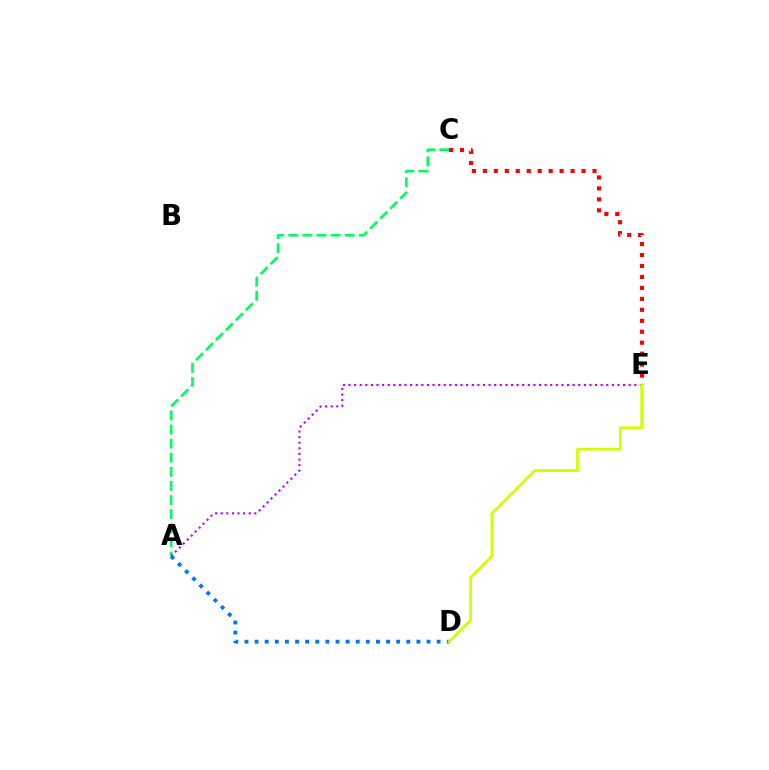{('A', 'C'): [{'color': '#00ff5c', 'line_style': 'dashed', 'thickness': 1.92}], ('C', 'E'): [{'color': '#ff0000', 'line_style': 'dotted', 'thickness': 2.98}], ('A', 'E'): [{'color': '#b900ff', 'line_style': 'dotted', 'thickness': 1.52}], ('A', 'D'): [{'color': '#0074ff', 'line_style': 'dotted', 'thickness': 2.75}], ('D', 'E'): [{'color': '#d1ff00', 'line_style': 'solid', 'thickness': 2.0}]}